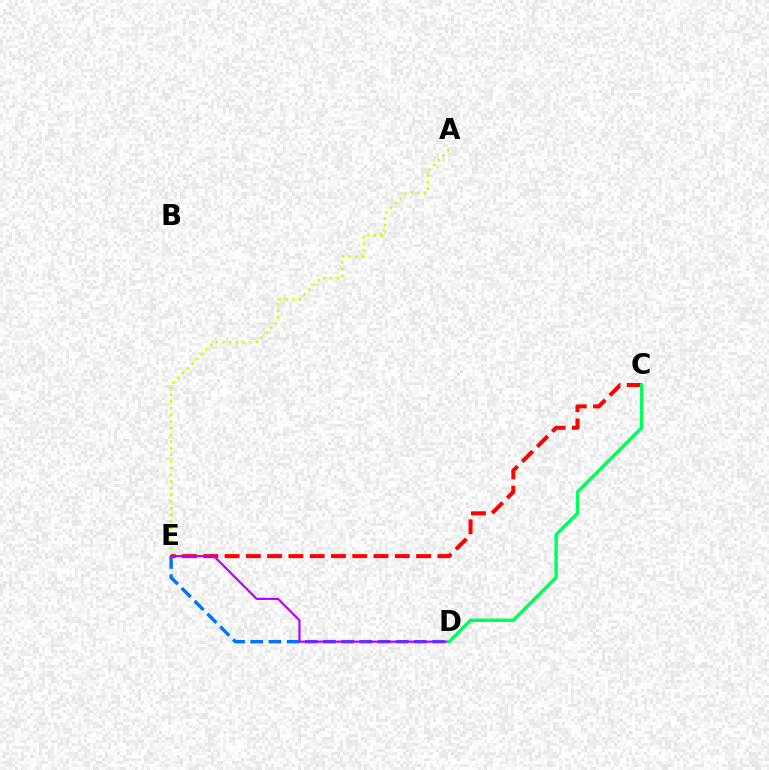{('A', 'E'): [{'color': '#d1ff00', 'line_style': 'dotted', 'thickness': 1.81}], ('C', 'E'): [{'color': '#ff0000', 'line_style': 'dashed', 'thickness': 2.89}], ('D', 'E'): [{'color': '#0074ff', 'line_style': 'dashed', 'thickness': 2.47}, {'color': '#b900ff', 'line_style': 'solid', 'thickness': 1.57}], ('C', 'D'): [{'color': '#00ff5c', 'line_style': 'solid', 'thickness': 2.44}]}